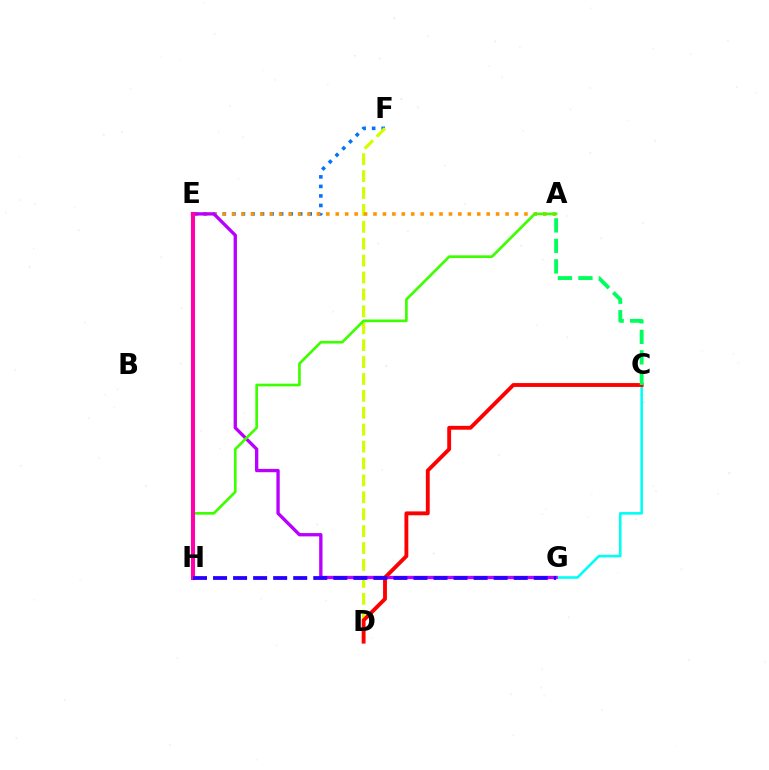{('C', 'G'): [{'color': '#00fff6', 'line_style': 'solid', 'thickness': 1.86}], ('E', 'F'): [{'color': '#0074ff', 'line_style': 'dotted', 'thickness': 2.59}], ('D', 'F'): [{'color': '#d1ff00', 'line_style': 'dashed', 'thickness': 2.3}], ('A', 'E'): [{'color': '#ff9400', 'line_style': 'dotted', 'thickness': 2.56}], ('E', 'G'): [{'color': '#b900ff', 'line_style': 'solid', 'thickness': 2.39}], ('A', 'H'): [{'color': '#3dff00', 'line_style': 'solid', 'thickness': 1.93}], ('C', 'D'): [{'color': '#ff0000', 'line_style': 'solid', 'thickness': 2.78}], ('E', 'H'): [{'color': '#ff00ac', 'line_style': 'solid', 'thickness': 2.92}], ('A', 'C'): [{'color': '#00ff5c', 'line_style': 'dashed', 'thickness': 2.78}], ('G', 'H'): [{'color': '#2500ff', 'line_style': 'dashed', 'thickness': 2.72}]}